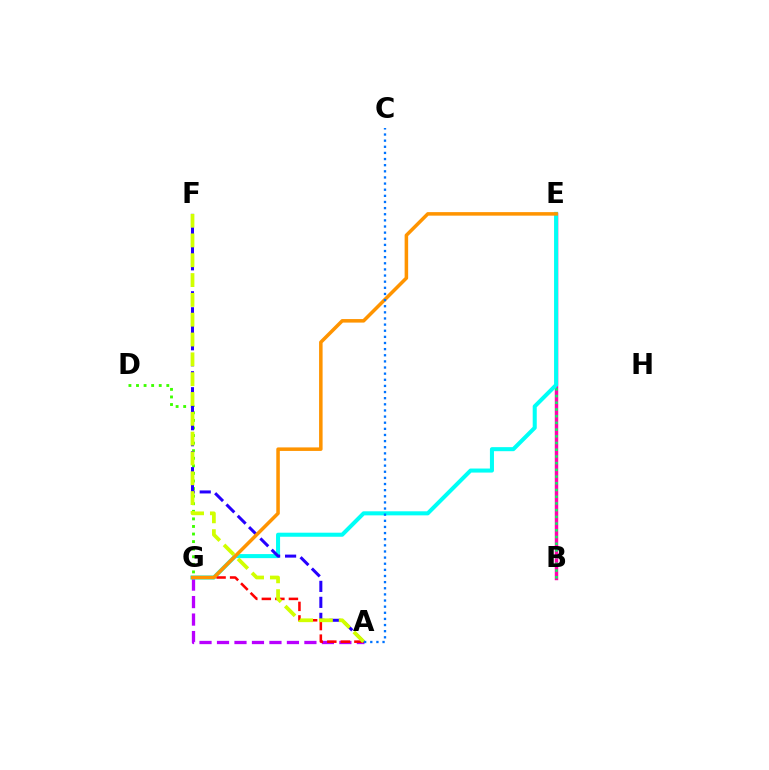{('A', 'G'): [{'color': '#b900ff', 'line_style': 'dashed', 'thickness': 2.37}, {'color': '#ff0000', 'line_style': 'dashed', 'thickness': 1.84}], ('B', 'E'): [{'color': '#ff00ac', 'line_style': 'solid', 'thickness': 2.47}, {'color': '#00ff5c', 'line_style': 'dotted', 'thickness': 1.82}], ('E', 'G'): [{'color': '#00fff6', 'line_style': 'solid', 'thickness': 2.91}, {'color': '#ff9400', 'line_style': 'solid', 'thickness': 2.54}], ('D', 'G'): [{'color': '#3dff00', 'line_style': 'dotted', 'thickness': 2.06}], ('A', 'F'): [{'color': '#2500ff', 'line_style': 'dashed', 'thickness': 2.17}, {'color': '#d1ff00', 'line_style': 'dashed', 'thickness': 2.69}], ('A', 'C'): [{'color': '#0074ff', 'line_style': 'dotted', 'thickness': 1.67}]}